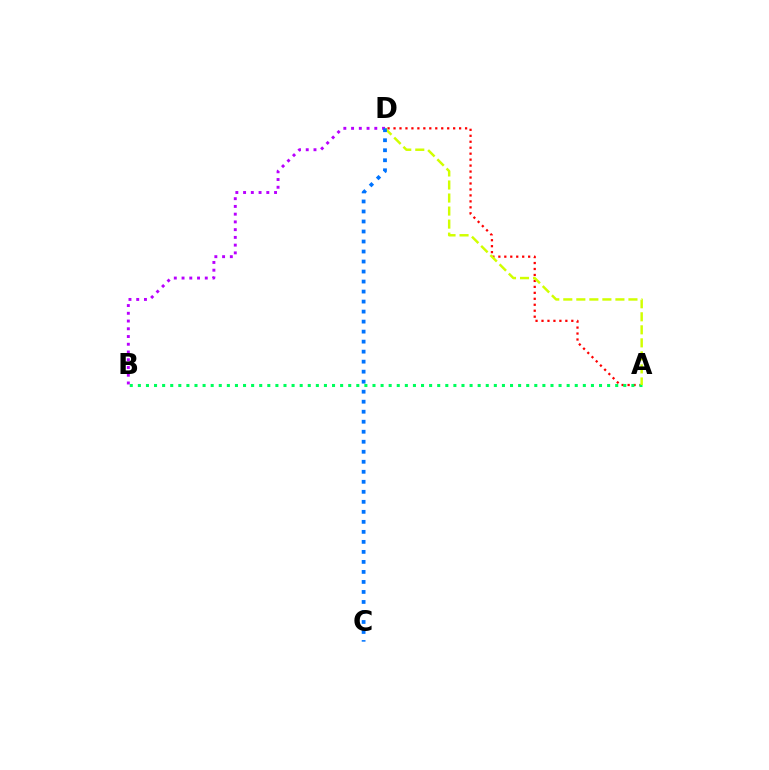{('A', 'D'): [{'color': '#ff0000', 'line_style': 'dotted', 'thickness': 1.62}, {'color': '#d1ff00', 'line_style': 'dashed', 'thickness': 1.77}], ('A', 'B'): [{'color': '#00ff5c', 'line_style': 'dotted', 'thickness': 2.2}], ('B', 'D'): [{'color': '#b900ff', 'line_style': 'dotted', 'thickness': 2.1}], ('C', 'D'): [{'color': '#0074ff', 'line_style': 'dotted', 'thickness': 2.72}]}